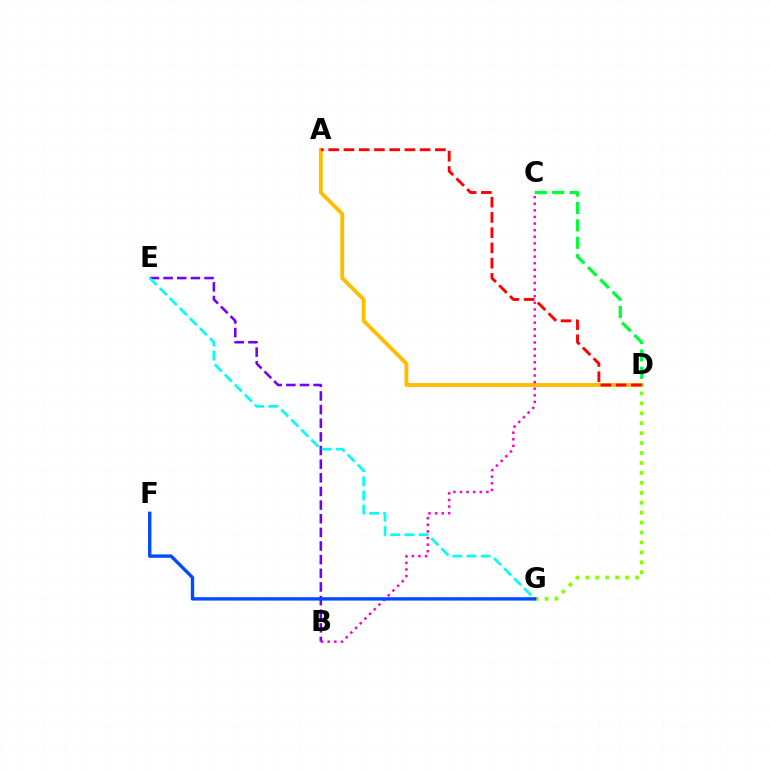{('A', 'D'): [{'color': '#ffbd00', 'line_style': 'solid', 'thickness': 2.78}, {'color': '#ff0000', 'line_style': 'dashed', 'thickness': 2.07}], ('B', 'E'): [{'color': '#7200ff', 'line_style': 'dashed', 'thickness': 1.85}], ('E', 'G'): [{'color': '#00fff6', 'line_style': 'dashed', 'thickness': 1.93}], ('B', 'C'): [{'color': '#ff00cf', 'line_style': 'dotted', 'thickness': 1.79}], ('D', 'G'): [{'color': '#84ff00', 'line_style': 'dotted', 'thickness': 2.7}], ('F', 'G'): [{'color': '#004bff', 'line_style': 'solid', 'thickness': 2.43}], ('C', 'D'): [{'color': '#00ff39', 'line_style': 'dashed', 'thickness': 2.36}]}